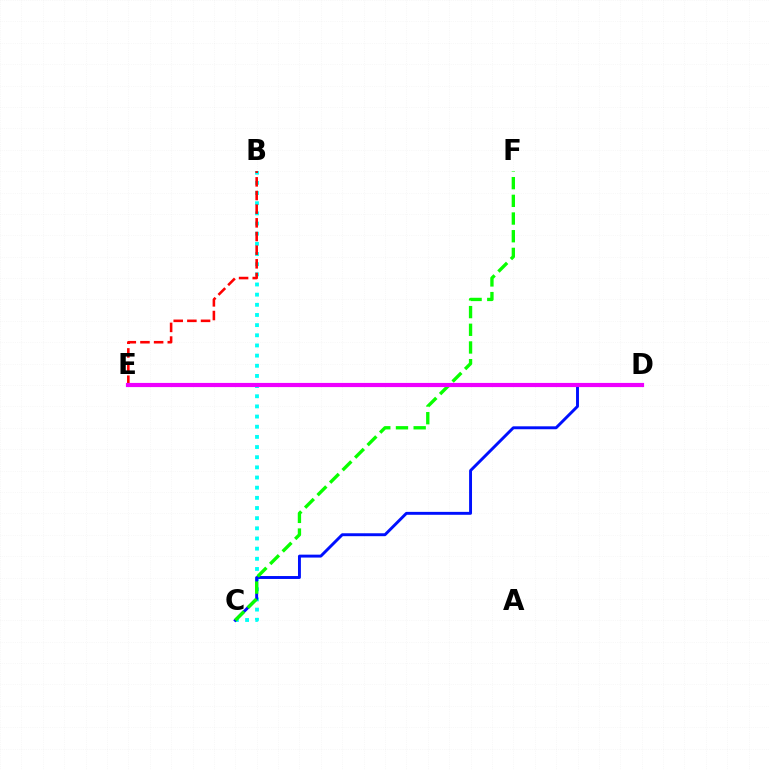{('B', 'C'): [{'color': '#00fff6', 'line_style': 'dotted', 'thickness': 2.76}], ('C', 'D'): [{'color': '#0010ff', 'line_style': 'solid', 'thickness': 2.1}], ('D', 'E'): [{'color': '#fcf500', 'line_style': 'solid', 'thickness': 2.18}, {'color': '#ee00ff', 'line_style': 'solid', 'thickness': 2.99}], ('C', 'F'): [{'color': '#08ff00', 'line_style': 'dashed', 'thickness': 2.4}], ('B', 'E'): [{'color': '#ff0000', 'line_style': 'dashed', 'thickness': 1.86}]}